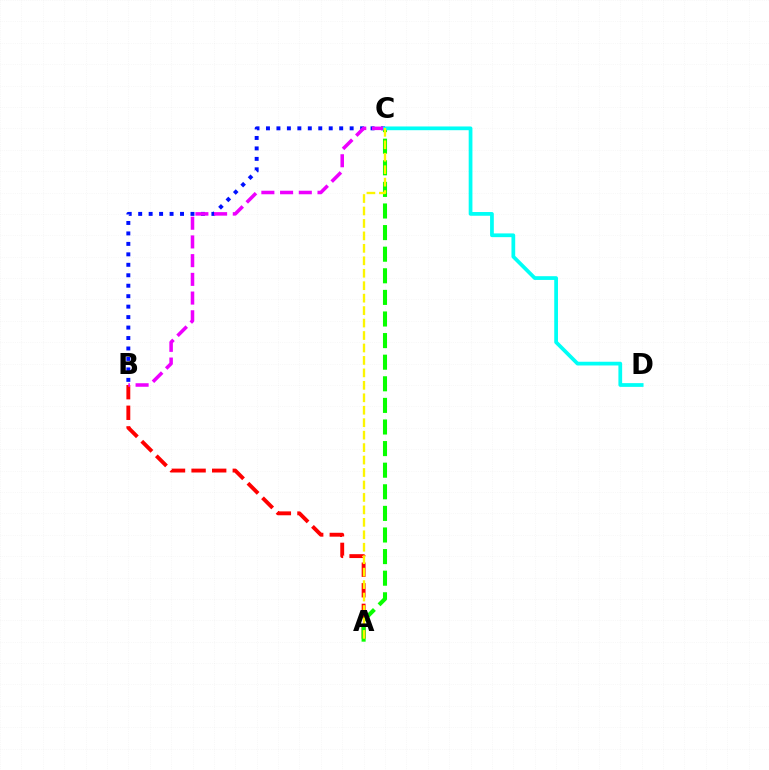{('B', 'C'): [{'color': '#0010ff', 'line_style': 'dotted', 'thickness': 2.84}, {'color': '#ee00ff', 'line_style': 'dashed', 'thickness': 2.54}], ('A', 'B'): [{'color': '#ff0000', 'line_style': 'dashed', 'thickness': 2.8}], ('A', 'C'): [{'color': '#08ff00', 'line_style': 'dashed', 'thickness': 2.93}, {'color': '#fcf500', 'line_style': 'dashed', 'thickness': 1.69}], ('C', 'D'): [{'color': '#00fff6', 'line_style': 'solid', 'thickness': 2.69}]}